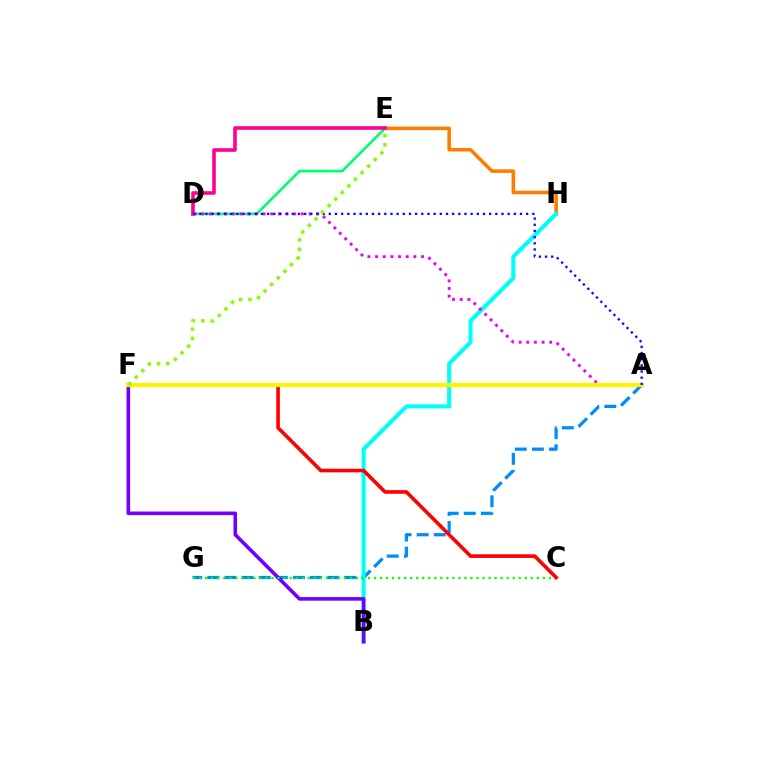{('A', 'G'): [{'color': '#008cff', 'line_style': 'dashed', 'thickness': 2.32}], ('E', 'H'): [{'color': '#ff7c00', 'line_style': 'solid', 'thickness': 2.55}], ('D', 'E'): [{'color': '#00ff74', 'line_style': 'solid', 'thickness': 1.92}, {'color': '#ff0094', 'line_style': 'solid', 'thickness': 2.6}], ('B', 'H'): [{'color': '#00fff6', 'line_style': 'solid', 'thickness': 2.92}], ('A', 'D'): [{'color': '#ee00ff', 'line_style': 'dotted', 'thickness': 2.08}, {'color': '#0010ff', 'line_style': 'dotted', 'thickness': 1.68}], ('B', 'F'): [{'color': '#7200ff', 'line_style': 'solid', 'thickness': 2.6}], ('C', 'G'): [{'color': '#08ff00', 'line_style': 'dotted', 'thickness': 1.64}], ('C', 'F'): [{'color': '#ff0000', 'line_style': 'solid', 'thickness': 2.6}], ('A', 'F'): [{'color': '#fcf500', 'line_style': 'solid', 'thickness': 2.98}], ('E', 'F'): [{'color': '#84ff00', 'line_style': 'dotted', 'thickness': 2.53}]}